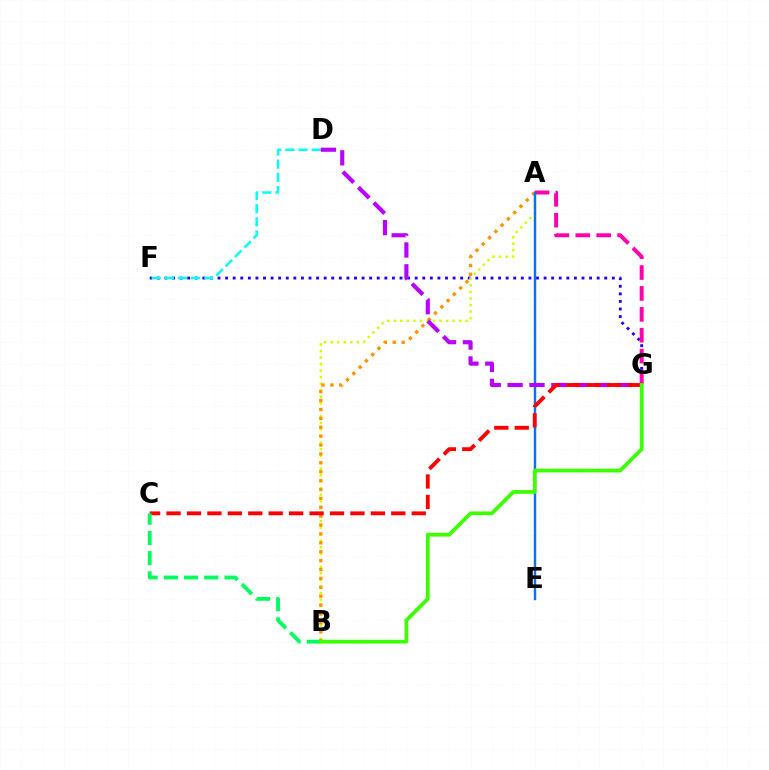{('F', 'G'): [{'color': '#2500ff', 'line_style': 'dotted', 'thickness': 2.06}], ('D', 'F'): [{'color': '#00fff6', 'line_style': 'dashed', 'thickness': 1.79}], ('A', 'B'): [{'color': '#d1ff00', 'line_style': 'dotted', 'thickness': 1.78}, {'color': '#ff9400', 'line_style': 'dotted', 'thickness': 2.42}], ('A', 'G'): [{'color': '#ff00ac', 'line_style': 'dashed', 'thickness': 2.84}], ('A', 'E'): [{'color': '#0074ff', 'line_style': 'solid', 'thickness': 1.75}], ('D', 'G'): [{'color': '#b900ff', 'line_style': 'dashed', 'thickness': 2.97}], ('C', 'G'): [{'color': '#ff0000', 'line_style': 'dashed', 'thickness': 2.78}], ('B', 'C'): [{'color': '#00ff5c', 'line_style': 'dashed', 'thickness': 2.75}], ('B', 'G'): [{'color': '#3dff00', 'line_style': 'solid', 'thickness': 2.71}]}